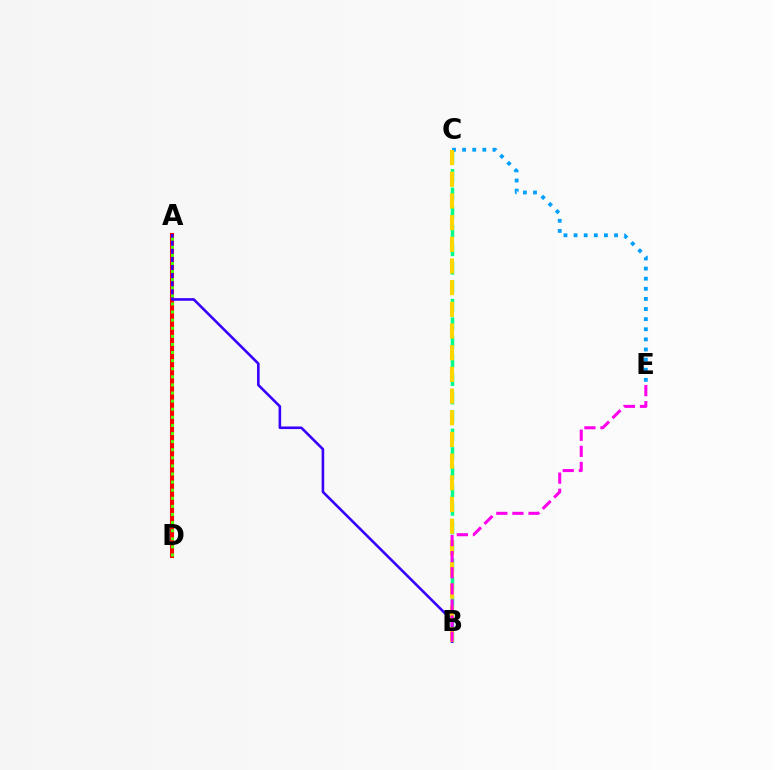{('A', 'D'): [{'color': '#ff0000', 'line_style': 'solid', 'thickness': 2.94}, {'color': '#4fff00', 'line_style': 'dotted', 'thickness': 2.2}], ('B', 'C'): [{'color': '#00ff86', 'line_style': 'dashed', 'thickness': 2.52}, {'color': '#ffd500', 'line_style': 'dashed', 'thickness': 2.95}], ('A', 'B'): [{'color': '#3700ff', 'line_style': 'solid', 'thickness': 1.87}], ('C', 'E'): [{'color': '#009eff', 'line_style': 'dotted', 'thickness': 2.75}], ('B', 'E'): [{'color': '#ff00ed', 'line_style': 'dashed', 'thickness': 2.19}]}